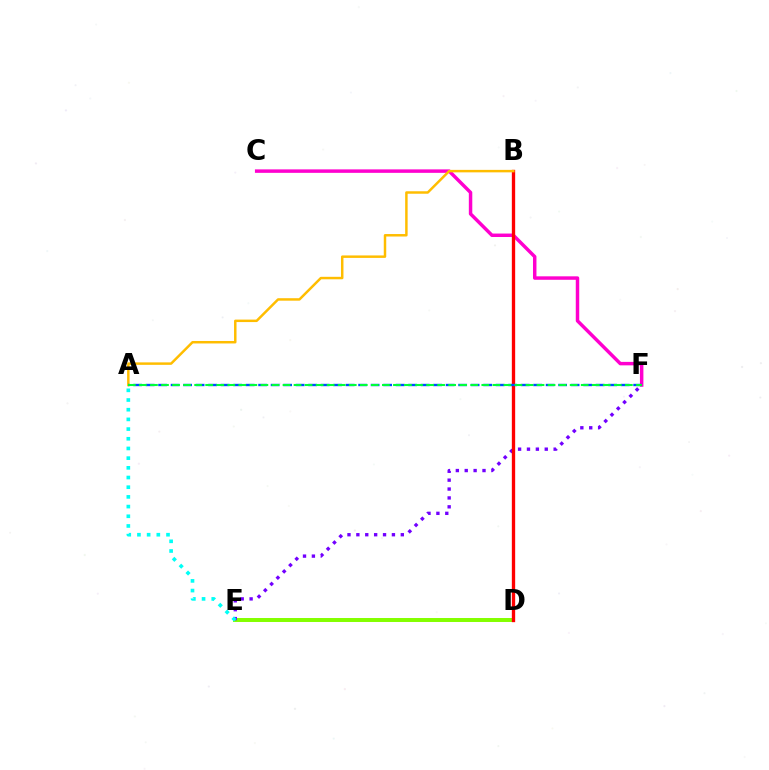{('D', 'E'): [{'color': '#84ff00', 'line_style': 'solid', 'thickness': 2.86}], ('C', 'F'): [{'color': '#ff00cf', 'line_style': 'solid', 'thickness': 2.49}], ('E', 'F'): [{'color': '#7200ff', 'line_style': 'dotted', 'thickness': 2.42}], ('A', 'E'): [{'color': '#00fff6', 'line_style': 'dotted', 'thickness': 2.63}], ('B', 'D'): [{'color': '#ff0000', 'line_style': 'solid', 'thickness': 2.4}], ('A', 'B'): [{'color': '#ffbd00', 'line_style': 'solid', 'thickness': 1.78}], ('A', 'F'): [{'color': '#004bff', 'line_style': 'dashed', 'thickness': 1.7}, {'color': '#00ff39', 'line_style': 'dashed', 'thickness': 1.5}]}